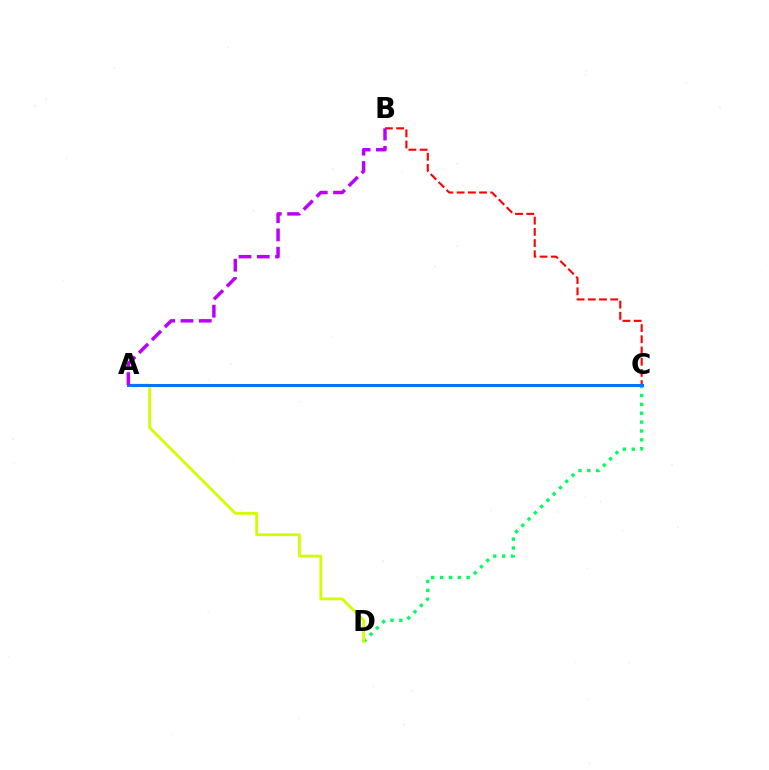{('B', 'C'): [{'color': '#ff0000', 'line_style': 'dashed', 'thickness': 1.52}], ('C', 'D'): [{'color': '#00ff5c', 'line_style': 'dotted', 'thickness': 2.41}], ('A', 'D'): [{'color': '#d1ff00', 'line_style': 'solid', 'thickness': 2.04}], ('A', 'C'): [{'color': '#0074ff', 'line_style': 'solid', 'thickness': 2.15}], ('A', 'B'): [{'color': '#b900ff', 'line_style': 'dashed', 'thickness': 2.48}]}